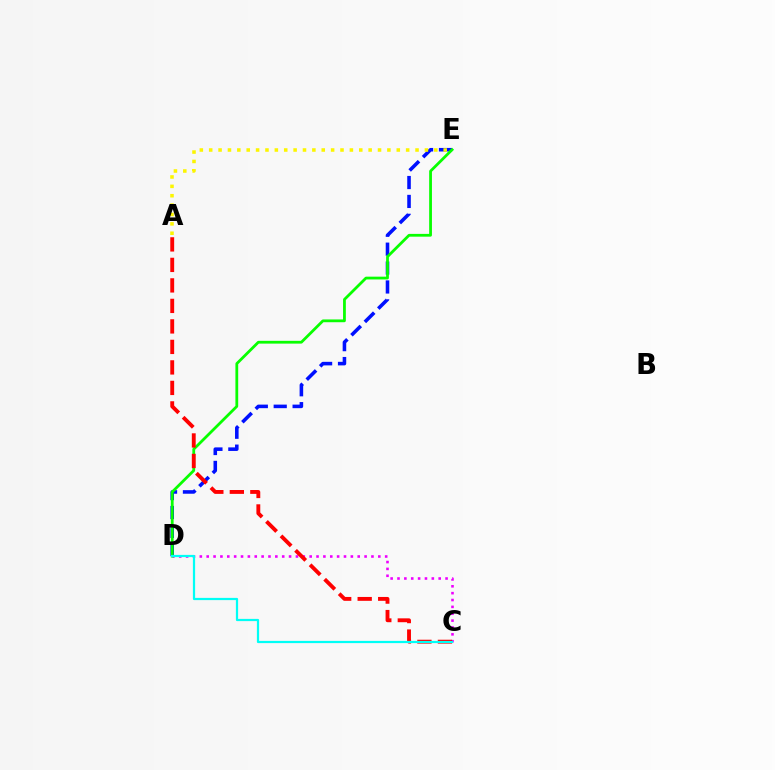{('D', 'E'): [{'color': '#0010ff', 'line_style': 'dashed', 'thickness': 2.57}, {'color': '#08ff00', 'line_style': 'solid', 'thickness': 2.0}], ('C', 'D'): [{'color': '#ee00ff', 'line_style': 'dotted', 'thickness': 1.87}, {'color': '#00fff6', 'line_style': 'solid', 'thickness': 1.59}], ('A', 'E'): [{'color': '#fcf500', 'line_style': 'dotted', 'thickness': 2.55}], ('A', 'C'): [{'color': '#ff0000', 'line_style': 'dashed', 'thickness': 2.79}]}